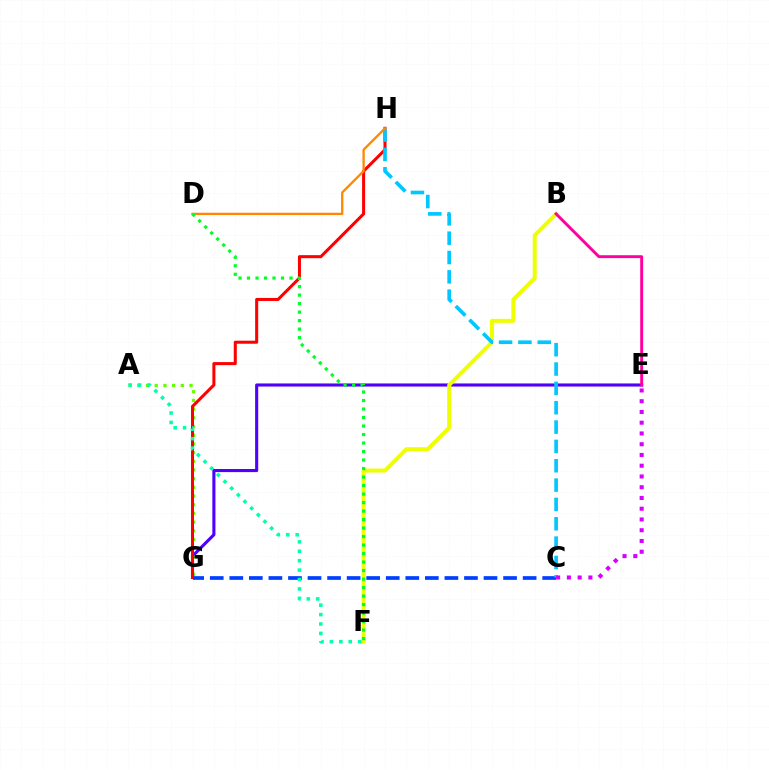{('E', 'G'): [{'color': '#4f00ff', 'line_style': 'solid', 'thickness': 2.23}], ('B', 'F'): [{'color': '#eeff00', 'line_style': 'solid', 'thickness': 2.84}], ('A', 'G'): [{'color': '#66ff00', 'line_style': 'dotted', 'thickness': 2.36}], ('G', 'H'): [{'color': '#ff0000', 'line_style': 'solid', 'thickness': 2.19}], ('C', 'G'): [{'color': '#003fff', 'line_style': 'dashed', 'thickness': 2.66}], ('C', 'H'): [{'color': '#00c7ff', 'line_style': 'dashed', 'thickness': 2.63}], ('D', 'H'): [{'color': '#ff8800', 'line_style': 'solid', 'thickness': 1.66}], ('B', 'E'): [{'color': '#ff00a0', 'line_style': 'solid', 'thickness': 2.09}], ('A', 'F'): [{'color': '#00ffaf', 'line_style': 'dotted', 'thickness': 2.56}], ('D', 'F'): [{'color': '#00ff27', 'line_style': 'dotted', 'thickness': 2.31}], ('C', 'E'): [{'color': '#d600ff', 'line_style': 'dotted', 'thickness': 2.92}]}